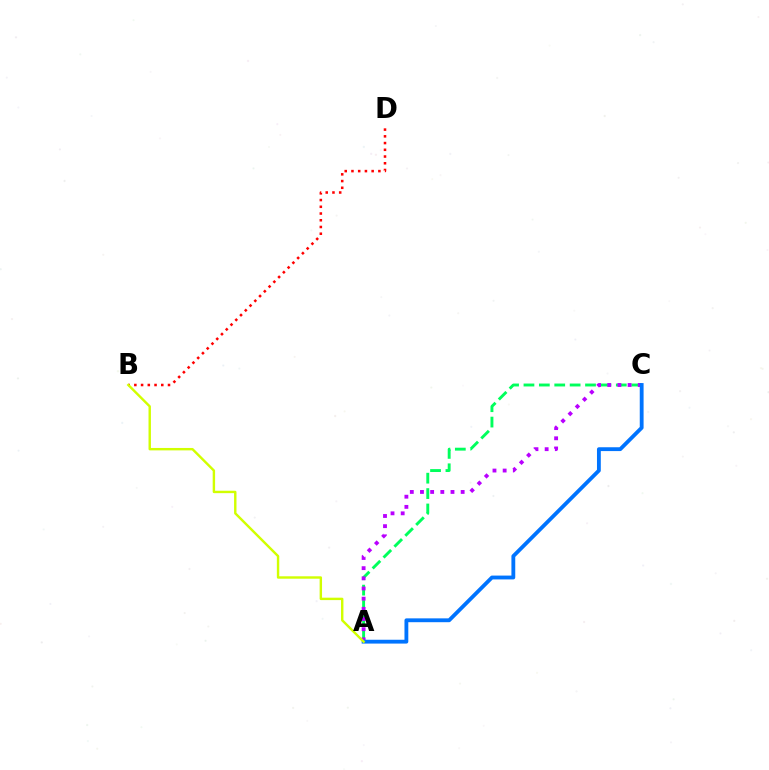{('A', 'C'): [{'color': '#00ff5c', 'line_style': 'dashed', 'thickness': 2.09}, {'color': '#b900ff', 'line_style': 'dotted', 'thickness': 2.76}, {'color': '#0074ff', 'line_style': 'solid', 'thickness': 2.76}], ('B', 'D'): [{'color': '#ff0000', 'line_style': 'dotted', 'thickness': 1.83}], ('A', 'B'): [{'color': '#d1ff00', 'line_style': 'solid', 'thickness': 1.74}]}